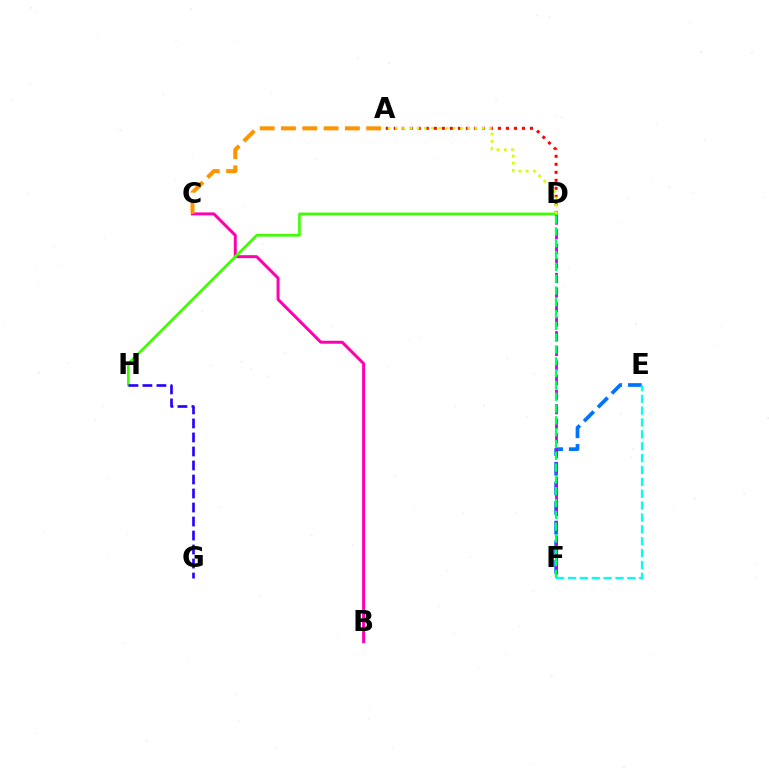{('E', 'F'): [{'color': '#0074ff', 'line_style': 'dashed', 'thickness': 2.67}, {'color': '#00fff6', 'line_style': 'dashed', 'thickness': 1.61}], ('A', 'D'): [{'color': '#ff0000', 'line_style': 'dotted', 'thickness': 2.18}, {'color': '#d1ff00', 'line_style': 'dotted', 'thickness': 1.96}], ('B', 'C'): [{'color': '#ff00ac', 'line_style': 'solid', 'thickness': 2.14}], ('A', 'C'): [{'color': '#ff9400', 'line_style': 'dashed', 'thickness': 2.89}], ('D', 'F'): [{'color': '#b900ff', 'line_style': 'dashed', 'thickness': 1.98}, {'color': '#00ff5c', 'line_style': 'dashed', 'thickness': 1.6}], ('D', 'H'): [{'color': '#3dff00', 'line_style': 'solid', 'thickness': 1.89}], ('G', 'H'): [{'color': '#2500ff', 'line_style': 'dashed', 'thickness': 1.9}]}